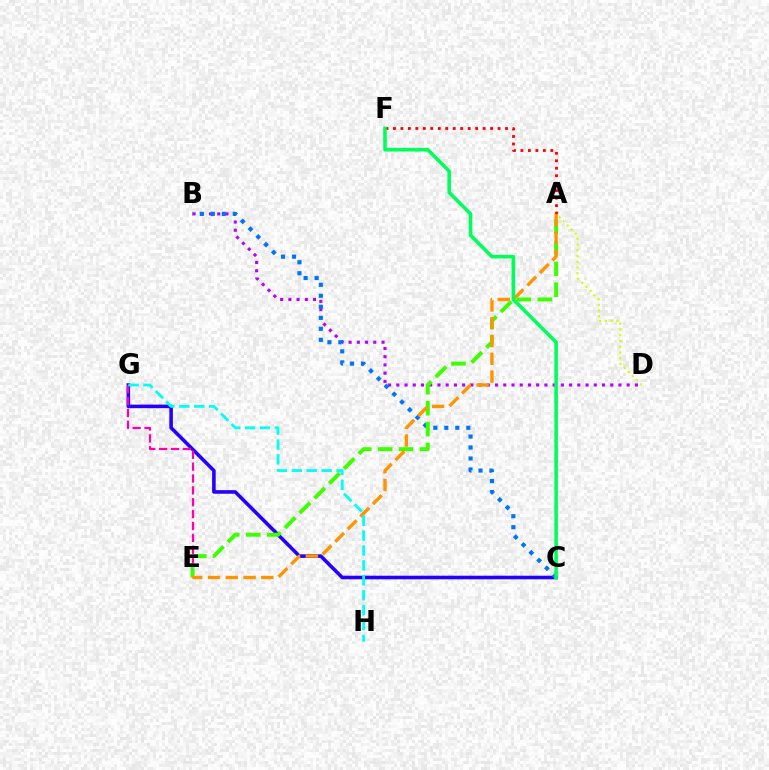{('C', 'G'): [{'color': '#2500ff', 'line_style': 'solid', 'thickness': 2.58}], ('B', 'D'): [{'color': '#b900ff', 'line_style': 'dotted', 'thickness': 2.24}], ('B', 'C'): [{'color': '#0074ff', 'line_style': 'dotted', 'thickness': 2.99}], ('E', 'G'): [{'color': '#ff00ac', 'line_style': 'dashed', 'thickness': 1.61}], ('A', 'D'): [{'color': '#d1ff00', 'line_style': 'dotted', 'thickness': 1.56}], ('A', 'F'): [{'color': '#ff0000', 'line_style': 'dotted', 'thickness': 2.03}], ('A', 'E'): [{'color': '#3dff00', 'line_style': 'dashed', 'thickness': 2.84}, {'color': '#ff9400', 'line_style': 'dashed', 'thickness': 2.42}], ('C', 'F'): [{'color': '#00ff5c', 'line_style': 'solid', 'thickness': 2.58}], ('G', 'H'): [{'color': '#00fff6', 'line_style': 'dashed', 'thickness': 2.03}]}